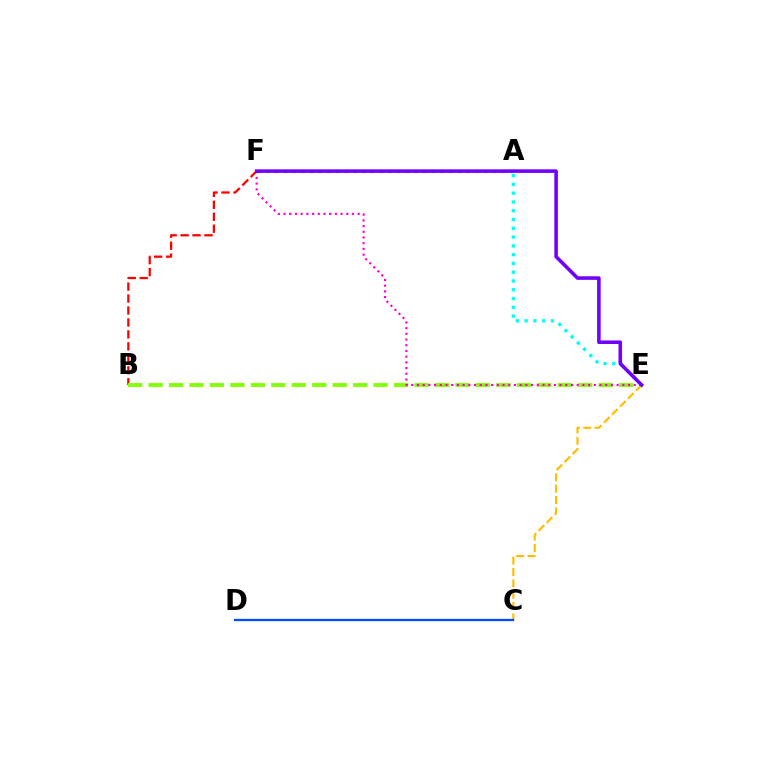{('C', 'E'): [{'color': '#ffbd00', 'line_style': 'dashed', 'thickness': 1.54}], ('B', 'F'): [{'color': '#ff0000', 'line_style': 'dashed', 'thickness': 1.62}], ('A', 'E'): [{'color': '#00fff6', 'line_style': 'dotted', 'thickness': 2.38}], ('B', 'E'): [{'color': '#84ff00', 'line_style': 'dashed', 'thickness': 2.78}], ('A', 'F'): [{'color': '#00ff39', 'line_style': 'dotted', 'thickness': 2.37}], ('C', 'D'): [{'color': '#004bff', 'line_style': 'solid', 'thickness': 1.63}], ('E', 'F'): [{'color': '#ff00cf', 'line_style': 'dotted', 'thickness': 1.55}, {'color': '#7200ff', 'line_style': 'solid', 'thickness': 2.57}]}